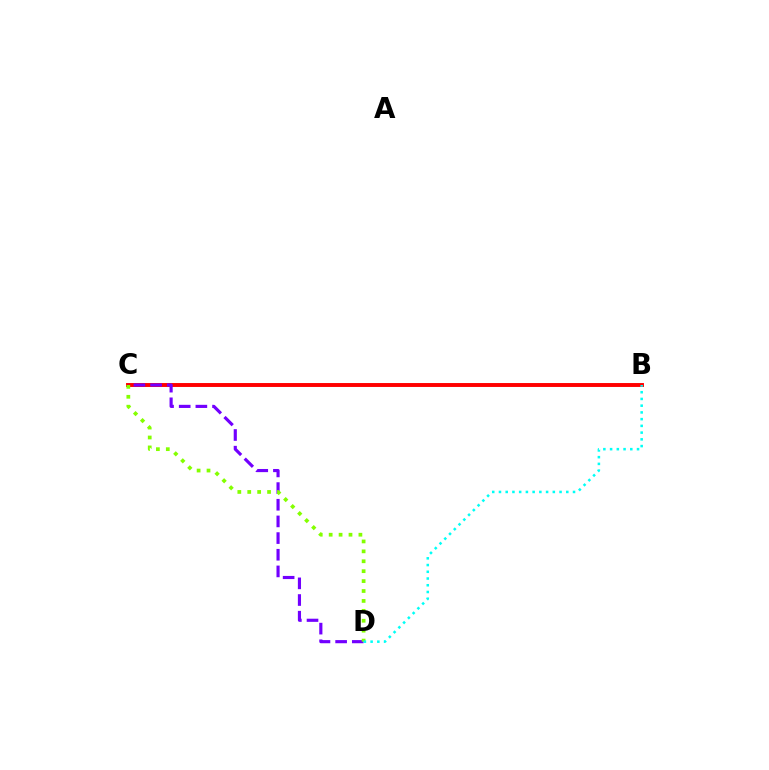{('B', 'C'): [{'color': '#ff0000', 'line_style': 'solid', 'thickness': 2.82}], ('C', 'D'): [{'color': '#7200ff', 'line_style': 'dashed', 'thickness': 2.26}, {'color': '#84ff00', 'line_style': 'dotted', 'thickness': 2.69}], ('B', 'D'): [{'color': '#00fff6', 'line_style': 'dotted', 'thickness': 1.83}]}